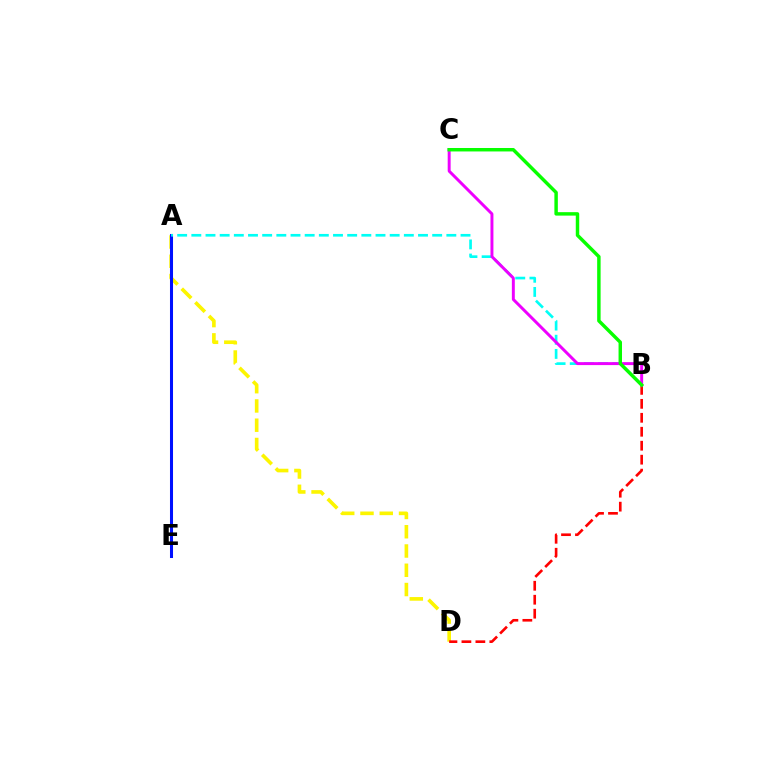{('A', 'D'): [{'color': '#fcf500', 'line_style': 'dashed', 'thickness': 2.62}], ('B', 'D'): [{'color': '#ff0000', 'line_style': 'dashed', 'thickness': 1.9}], ('A', 'E'): [{'color': '#0010ff', 'line_style': 'solid', 'thickness': 2.19}], ('A', 'B'): [{'color': '#00fff6', 'line_style': 'dashed', 'thickness': 1.92}], ('B', 'C'): [{'color': '#ee00ff', 'line_style': 'solid', 'thickness': 2.12}, {'color': '#08ff00', 'line_style': 'solid', 'thickness': 2.48}]}